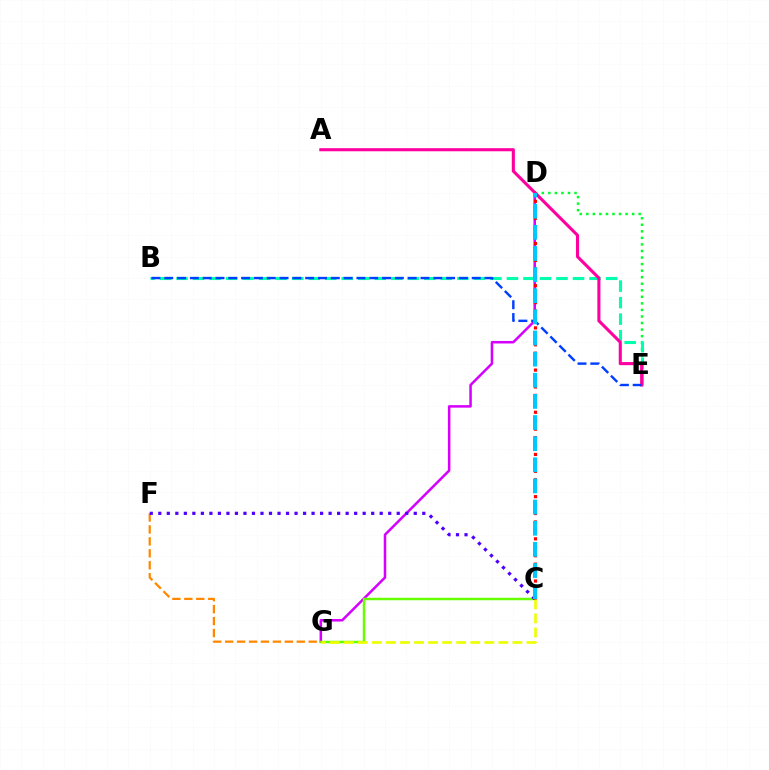{('D', 'G'): [{'color': '#d600ff', 'line_style': 'solid', 'thickness': 1.82}], ('C', 'G'): [{'color': '#66ff00', 'line_style': 'solid', 'thickness': 1.78}, {'color': '#eeff00', 'line_style': 'dashed', 'thickness': 1.91}], ('D', 'E'): [{'color': '#00ff27', 'line_style': 'dotted', 'thickness': 1.78}], ('F', 'G'): [{'color': '#ff8800', 'line_style': 'dashed', 'thickness': 1.62}], ('B', 'E'): [{'color': '#00ffaf', 'line_style': 'dashed', 'thickness': 2.24}, {'color': '#003fff', 'line_style': 'dashed', 'thickness': 1.74}], ('A', 'E'): [{'color': '#ff00a0', 'line_style': 'solid', 'thickness': 2.22}], ('C', 'D'): [{'color': '#ff0000', 'line_style': 'dotted', 'thickness': 2.29}, {'color': '#00c7ff', 'line_style': 'dashed', 'thickness': 2.87}], ('C', 'F'): [{'color': '#4f00ff', 'line_style': 'dotted', 'thickness': 2.31}]}